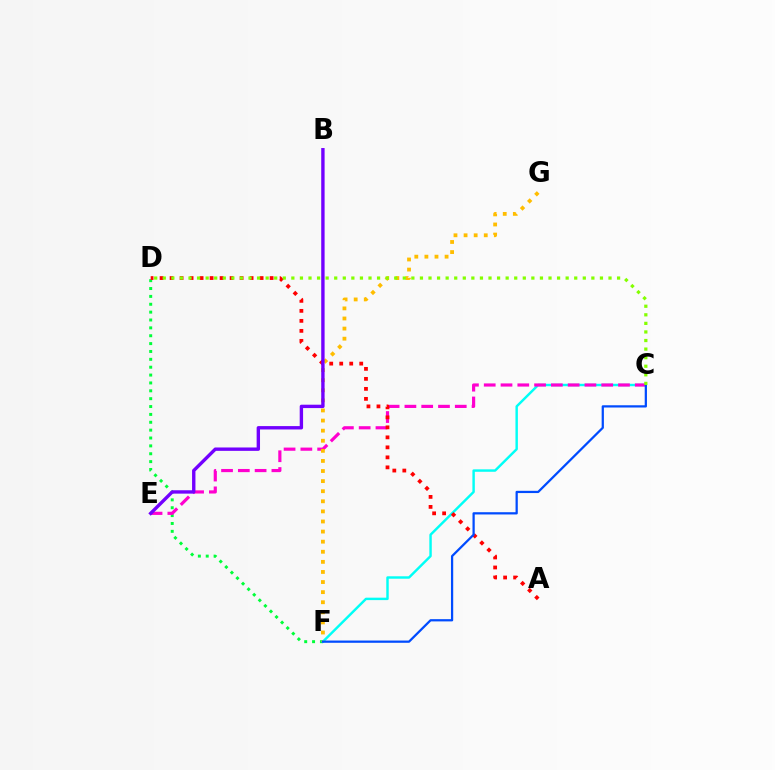{('D', 'F'): [{'color': '#00ff39', 'line_style': 'dotted', 'thickness': 2.14}], ('C', 'F'): [{'color': '#00fff6', 'line_style': 'solid', 'thickness': 1.75}, {'color': '#004bff', 'line_style': 'solid', 'thickness': 1.62}], ('C', 'E'): [{'color': '#ff00cf', 'line_style': 'dashed', 'thickness': 2.28}], ('F', 'G'): [{'color': '#ffbd00', 'line_style': 'dotted', 'thickness': 2.74}], ('A', 'D'): [{'color': '#ff0000', 'line_style': 'dotted', 'thickness': 2.72}], ('C', 'D'): [{'color': '#84ff00', 'line_style': 'dotted', 'thickness': 2.33}], ('B', 'E'): [{'color': '#7200ff', 'line_style': 'solid', 'thickness': 2.43}]}